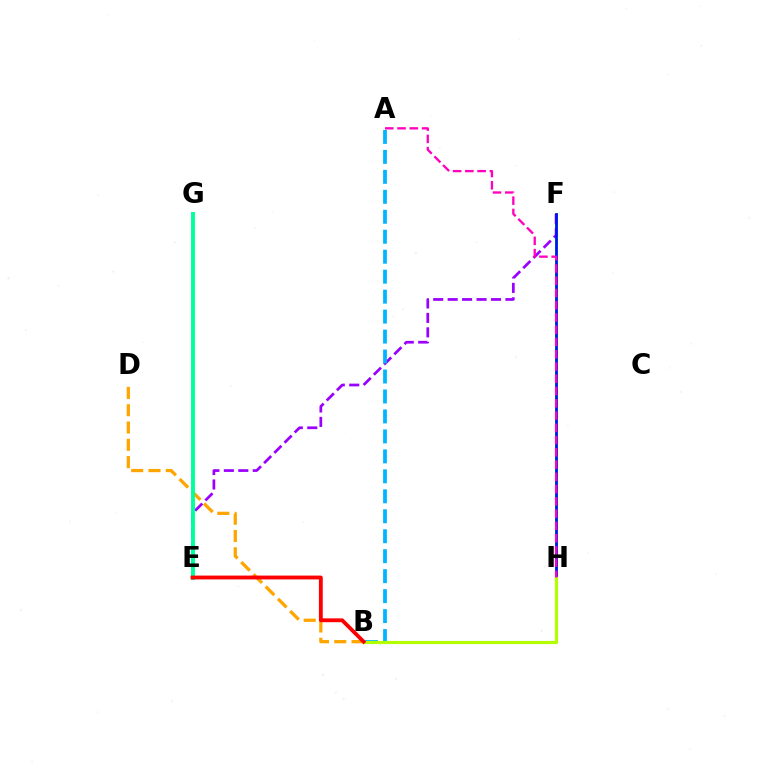{('F', 'H'): [{'color': '#08ff00', 'line_style': 'solid', 'thickness': 1.97}, {'color': '#0010ff', 'line_style': 'solid', 'thickness': 1.93}], ('E', 'F'): [{'color': '#9b00ff', 'line_style': 'dashed', 'thickness': 1.96}], ('B', 'D'): [{'color': '#ffa500', 'line_style': 'dashed', 'thickness': 2.35}], ('A', 'B'): [{'color': '#00b5ff', 'line_style': 'dashed', 'thickness': 2.71}], ('B', 'H'): [{'color': '#b3ff00', 'line_style': 'solid', 'thickness': 2.26}], ('E', 'G'): [{'color': '#00ff9d', 'line_style': 'solid', 'thickness': 2.82}], ('B', 'E'): [{'color': '#ff0000', 'line_style': 'solid', 'thickness': 2.76}], ('A', 'H'): [{'color': '#ff00bd', 'line_style': 'dashed', 'thickness': 1.67}]}